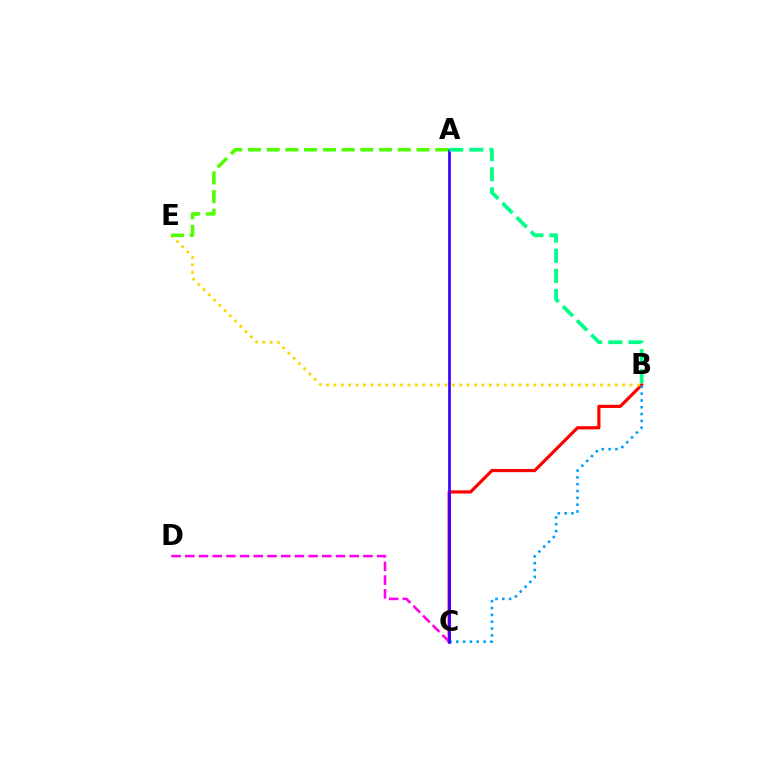{('B', 'C'): [{'color': '#ff0000', 'line_style': 'solid', 'thickness': 2.3}, {'color': '#009eff', 'line_style': 'dotted', 'thickness': 1.85}], ('B', 'E'): [{'color': '#ffd500', 'line_style': 'dotted', 'thickness': 2.01}], ('A', 'E'): [{'color': '#4fff00', 'line_style': 'dashed', 'thickness': 2.54}], ('C', 'D'): [{'color': '#ff00ed', 'line_style': 'dashed', 'thickness': 1.86}], ('A', 'C'): [{'color': '#3700ff', 'line_style': 'solid', 'thickness': 1.95}], ('A', 'B'): [{'color': '#00ff86', 'line_style': 'dashed', 'thickness': 2.73}]}